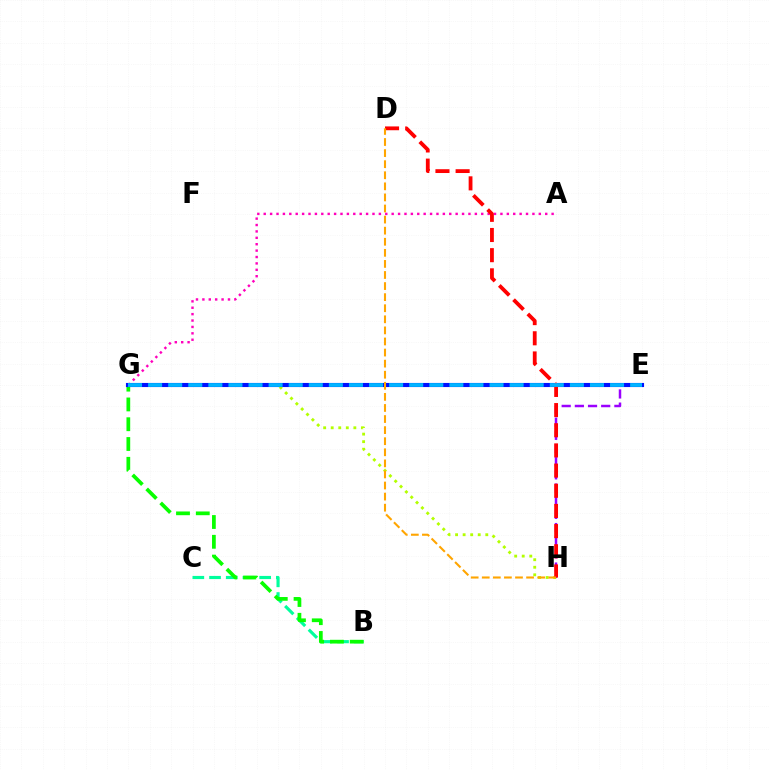{('A', 'G'): [{'color': '#ff00bd', 'line_style': 'dotted', 'thickness': 1.74}], ('E', 'H'): [{'color': '#9b00ff', 'line_style': 'dashed', 'thickness': 1.79}], ('B', 'C'): [{'color': '#00ff9d', 'line_style': 'dashed', 'thickness': 2.27}], ('G', 'H'): [{'color': '#b3ff00', 'line_style': 'dotted', 'thickness': 2.05}], ('B', 'G'): [{'color': '#08ff00', 'line_style': 'dashed', 'thickness': 2.69}], ('E', 'G'): [{'color': '#0010ff', 'line_style': 'solid', 'thickness': 2.96}, {'color': '#00b5ff', 'line_style': 'dashed', 'thickness': 2.73}], ('D', 'H'): [{'color': '#ff0000', 'line_style': 'dashed', 'thickness': 2.74}, {'color': '#ffa500', 'line_style': 'dashed', 'thickness': 1.51}]}